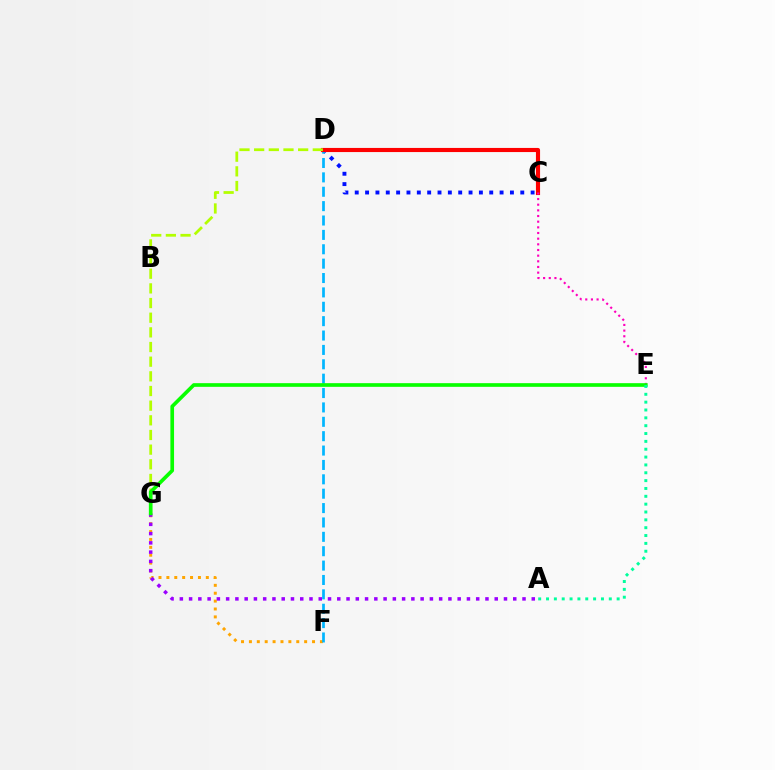{('F', 'G'): [{'color': '#ffa500', 'line_style': 'dotted', 'thickness': 2.14}], ('C', 'D'): [{'color': '#0010ff', 'line_style': 'dotted', 'thickness': 2.81}, {'color': '#ff0000', 'line_style': 'solid', 'thickness': 2.97}], ('D', 'F'): [{'color': '#00b5ff', 'line_style': 'dashed', 'thickness': 1.95}], ('A', 'G'): [{'color': '#9b00ff', 'line_style': 'dotted', 'thickness': 2.52}], ('D', 'G'): [{'color': '#b3ff00', 'line_style': 'dashed', 'thickness': 1.99}], ('C', 'E'): [{'color': '#ff00bd', 'line_style': 'dotted', 'thickness': 1.54}], ('E', 'G'): [{'color': '#08ff00', 'line_style': 'solid', 'thickness': 2.64}], ('A', 'E'): [{'color': '#00ff9d', 'line_style': 'dotted', 'thickness': 2.13}]}